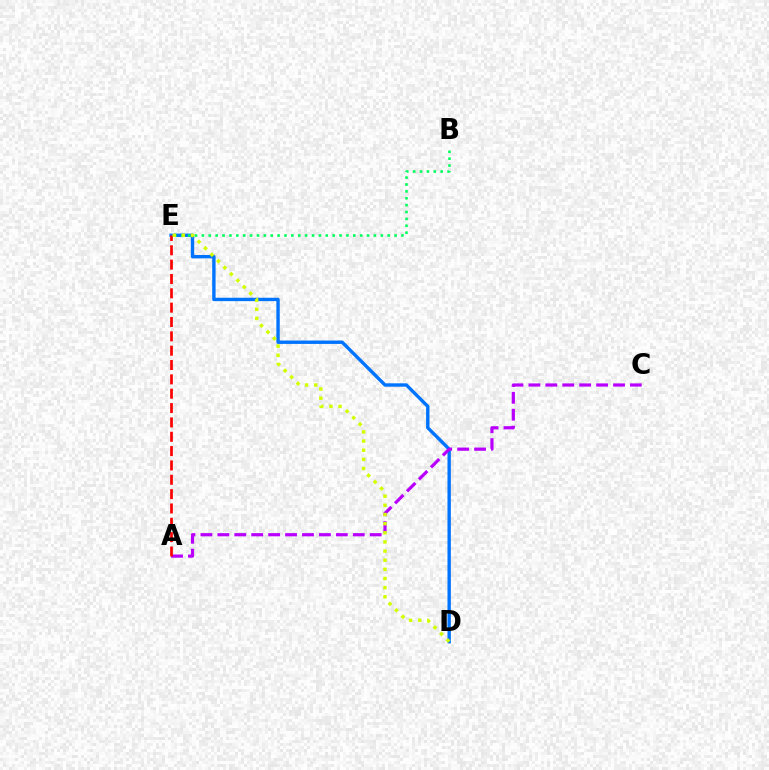{('D', 'E'): [{'color': '#0074ff', 'line_style': 'solid', 'thickness': 2.43}, {'color': '#d1ff00', 'line_style': 'dotted', 'thickness': 2.48}], ('B', 'E'): [{'color': '#00ff5c', 'line_style': 'dotted', 'thickness': 1.87}], ('A', 'C'): [{'color': '#b900ff', 'line_style': 'dashed', 'thickness': 2.3}], ('A', 'E'): [{'color': '#ff0000', 'line_style': 'dashed', 'thickness': 1.95}]}